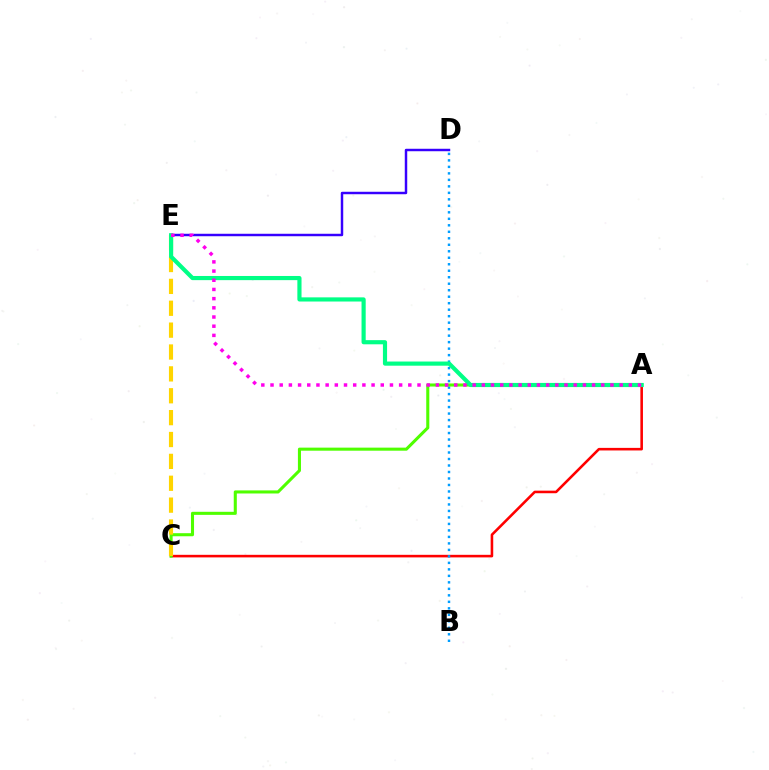{('A', 'C'): [{'color': '#ff0000', 'line_style': 'solid', 'thickness': 1.86}, {'color': '#4fff00', 'line_style': 'solid', 'thickness': 2.21}], ('D', 'E'): [{'color': '#3700ff', 'line_style': 'solid', 'thickness': 1.77}], ('B', 'D'): [{'color': '#009eff', 'line_style': 'dotted', 'thickness': 1.76}], ('C', 'E'): [{'color': '#ffd500', 'line_style': 'dashed', 'thickness': 2.97}], ('A', 'E'): [{'color': '#00ff86', 'line_style': 'solid', 'thickness': 2.99}, {'color': '#ff00ed', 'line_style': 'dotted', 'thickness': 2.5}]}